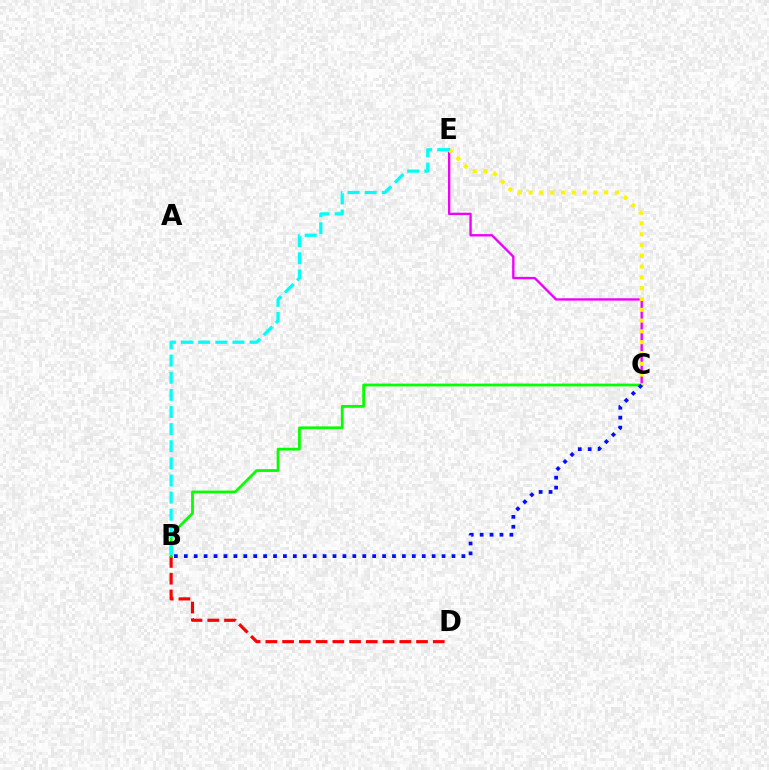{('B', 'D'): [{'color': '#ff0000', 'line_style': 'dashed', 'thickness': 2.27}], ('C', 'E'): [{'color': '#ee00ff', 'line_style': 'solid', 'thickness': 1.7}, {'color': '#fcf500', 'line_style': 'dotted', 'thickness': 2.93}], ('B', 'C'): [{'color': '#08ff00', 'line_style': 'solid', 'thickness': 2.0}, {'color': '#0010ff', 'line_style': 'dotted', 'thickness': 2.69}], ('B', 'E'): [{'color': '#00fff6', 'line_style': 'dashed', 'thickness': 2.33}]}